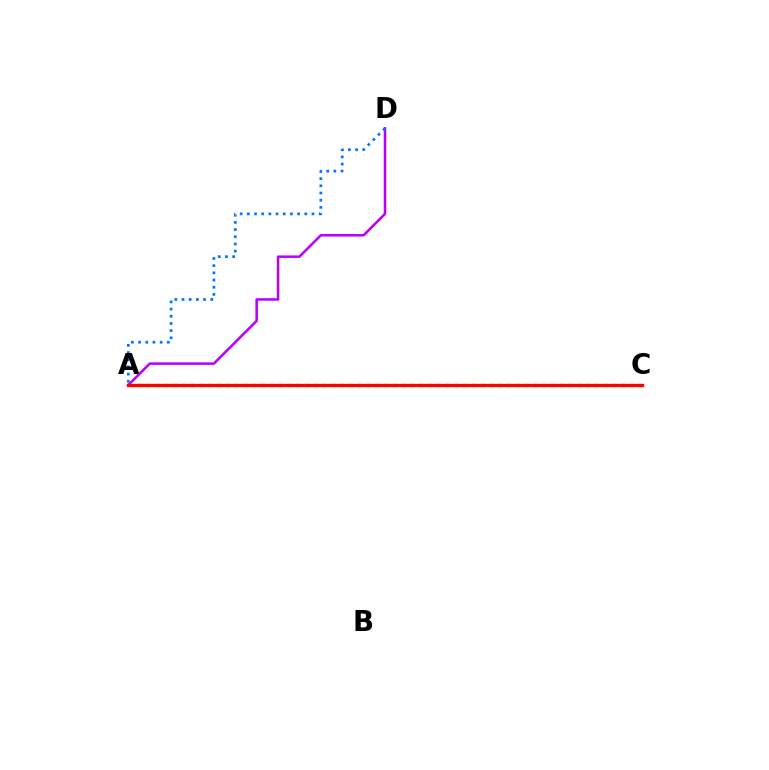{('A', 'C'): [{'color': '#d1ff00', 'line_style': 'dotted', 'thickness': 2.39}, {'color': '#00ff5c', 'line_style': 'dotted', 'thickness': 2.39}, {'color': '#ff0000', 'line_style': 'solid', 'thickness': 2.38}], ('A', 'D'): [{'color': '#b900ff', 'line_style': 'solid', 'thickness': 1.82}, {'color': '#0074ff', 'line_style': 'dotted', 'thickness': 1.95}]}